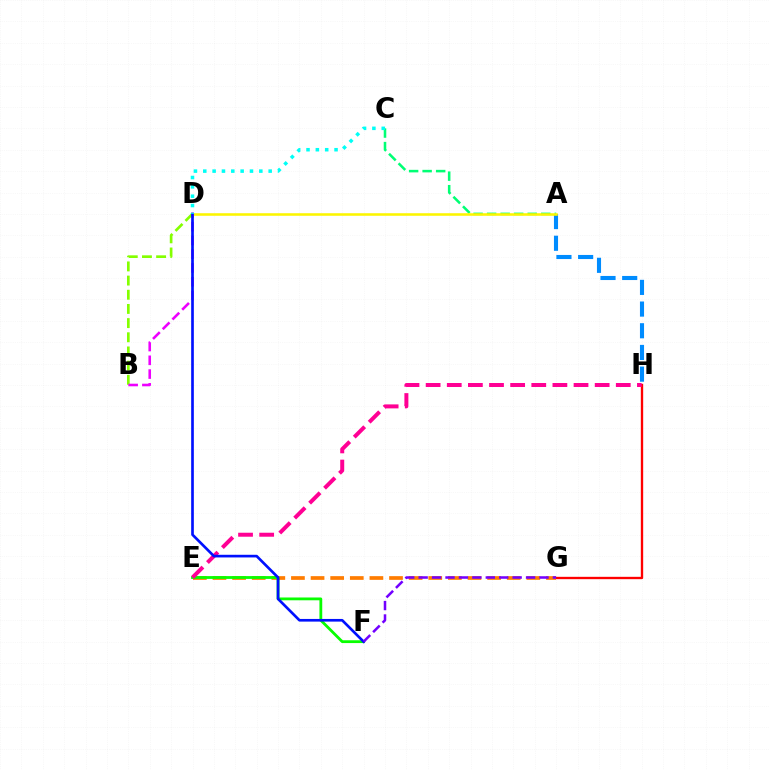{('B', 'D'): [{'color': '#84ff00', 'line_style': 'dashed', 'thickness': 1.93}, {'color': '#ee00ff', 'line_style': 'dashed', 'thickness': 1.87}], ('A', 'H'): [{'color': '#008cff', 'line_style': 'dashed', 'thickness': 2.95}], ('G', 'H'): [{'color': '#ff0000', 'line_style': 'solid', 'thickness': 1.69}], ('A', 'C'): [{'color': '#00ff74', 'line_style': 'dashed', 'thickness': 1.84}], ('A', 'D'): [{'color': '#fcf500', 'line_style': 'solid', 'thickness': 1.85}], ('E', 'G'): [{'color': '#ff7c00', 'line_style': 'dashed', 'thickness': 2.66}], ('E', 'F'): [{'color': '#08ff00', 'line_style': 'solid', 'thickness': 2.02}], ('E', 'H'): [{'color': '#ff0094', 'line_style': 'dashed', 'thickness': 2.87}], ('D', 'F'): [{'color': '#0010ff', 'line_style': 'solid', 'thickness': 1.92}], ('C', 'D'): [{'color': '#00fff6', 'line_style': 'dotted', 'thickness': 2.54}], ('F', 'G'): [{'color': '#7200ff', 'line_style': 'dashed', 'thickness': 1.82}]}